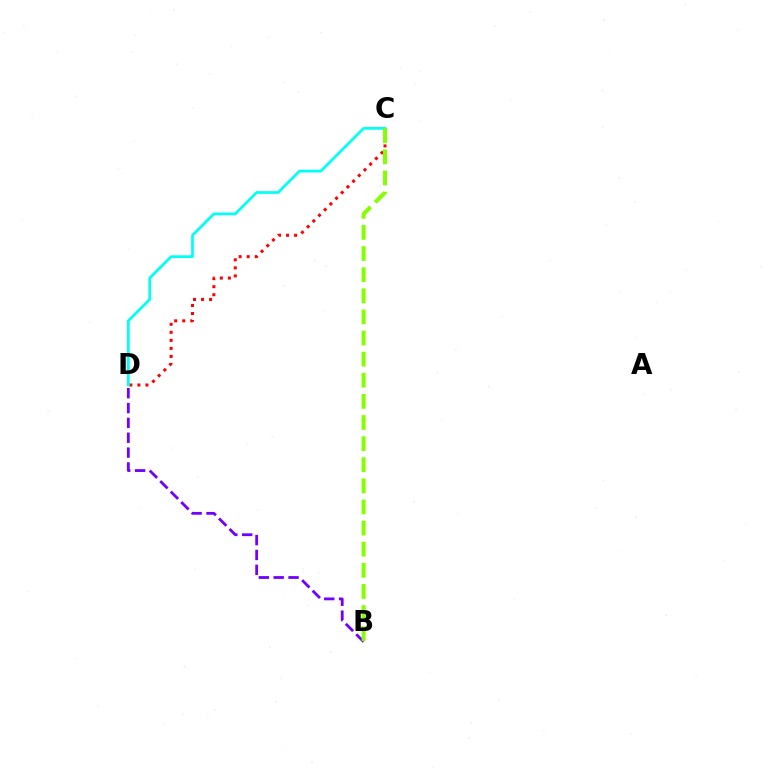{('B', 'D'): [{'color': '#7200ff', 'line_style': 'dashed', 'thickness': 2.02}], ('C', 'D'): [{'color': '#ff0000', 'line_style': 'dotted', 'thickness': 2.18}, {'color': '#00fff6', 'line_style': 'solid', 'thickness': 1.97}], ('B', 'C'): [{'color': '#84ff00', 'line_style': 'dashed', 'thickness': 2.87}]}